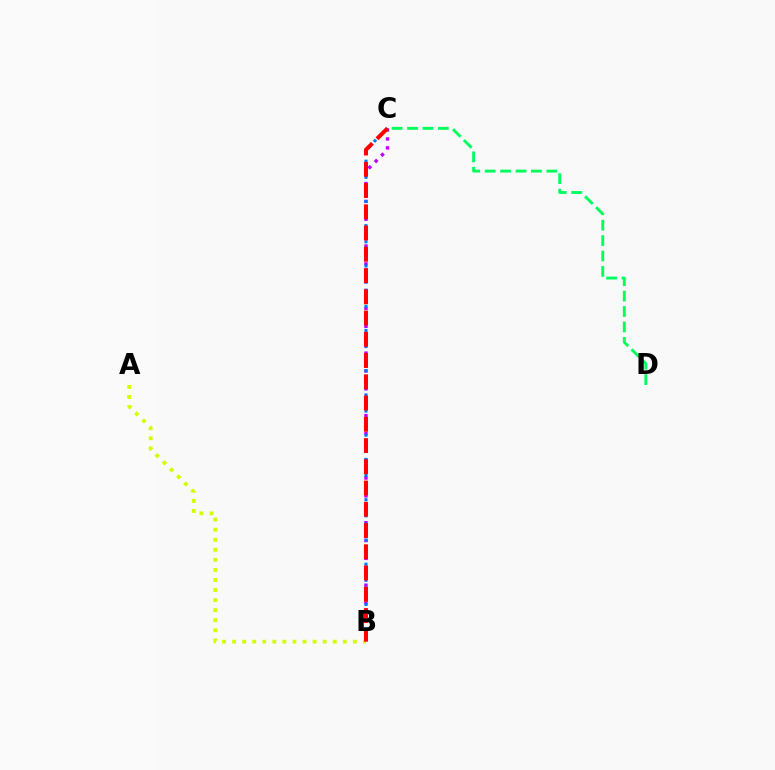{('B', 'C'): [{'color': '#b900ff', 'line_style': 'dotted', 'thickness': 2.42}, {'color': '#0074ff', 'line_style': 'dotted', 'thickness': 2.19}, {'color': '#ff0000', 'line_style': 'dashed', 'thickness': 2.89}], ('A', 'B'): [{'color': '#d1ff00', 'line_style': 'dotted', 'thickness': 2.73}], ('C', 'D'): [{'color': '#00ff5c', 'line_style': 'dashed', 'thickness': 2.09}]}